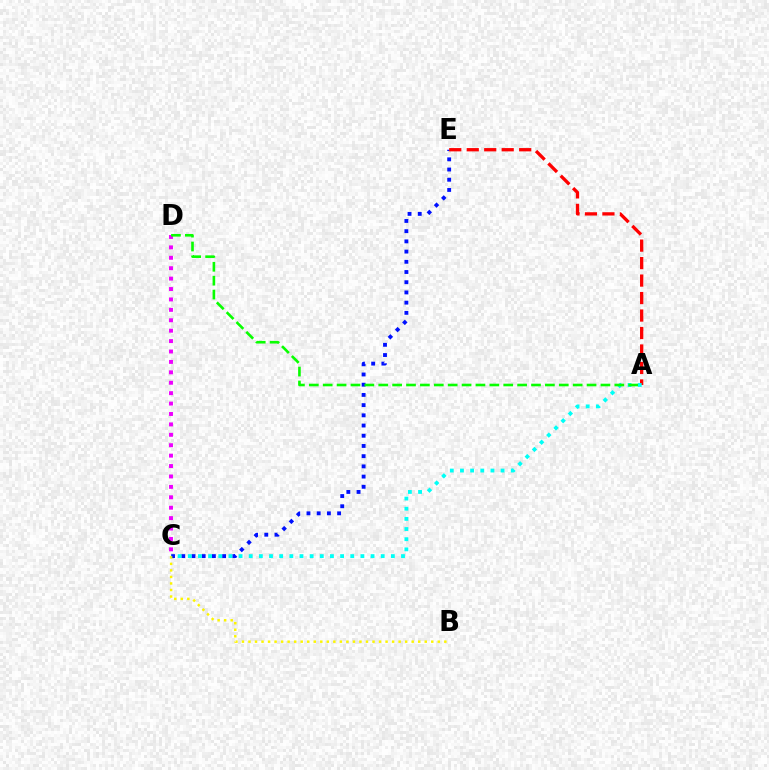{('C', 'E'): [{'color': '#0010ff', 'line_style': 'dotted', 'thickness': 2.77}], ('A', 'E'): [{'color': '#ff0000', 'line_style': 'dashed', 'thickness': 2.37}], ('B', 'C'): [{'color': '#fcf500', 'line_style': 'dotted', 'thickness': 1.77}], ('A', 'C'): [{'color': '#00fff6', 'line_style': 'dotted', 'thickness': 2.76}], ('C', 'D'): [{'color': '#ee00ff', 'line_style': 'dotted', 'thickness': 2.83}], ('A', 'D'): [{'color': '#08ff00', 'line_style': 'dashed', 'thickness': 1.89}]}